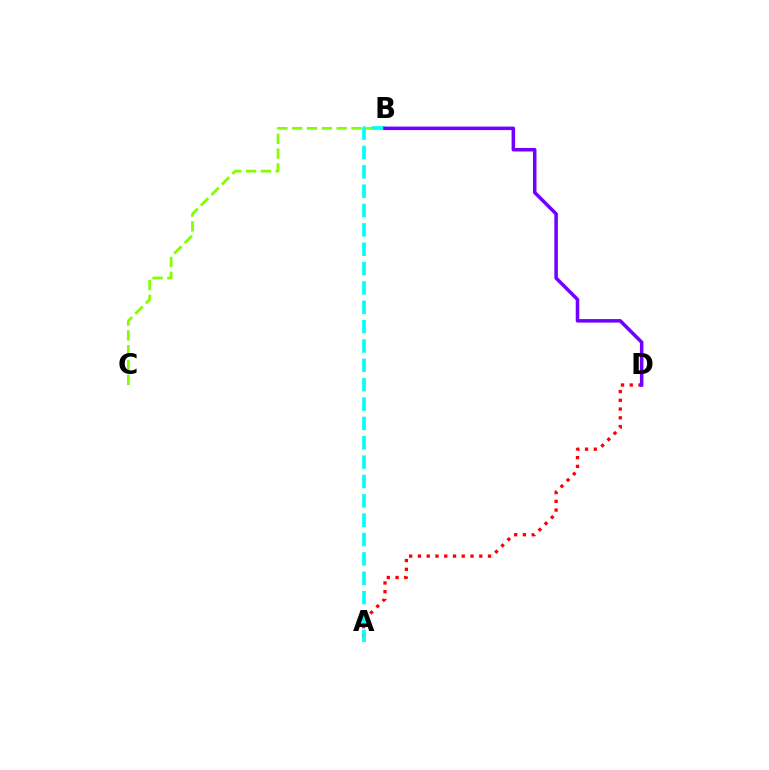{('A', 'D'): [{'color': '#ff0000', 'line_style': 'dotted', 'thickness': 2.38}], ('B', 'C'): [{'color': '#84ff00', 'line_style': 'dashed', 'thickness': 2.01}], ('A', 'B'): [{'color': '#00fff6', 'line_style': 'dashed', 'thickness': 2.63}], ('B', 'D'): [{'color': '#7200ff', 'line_style': 'solid', 'thickness': 2.54}]}